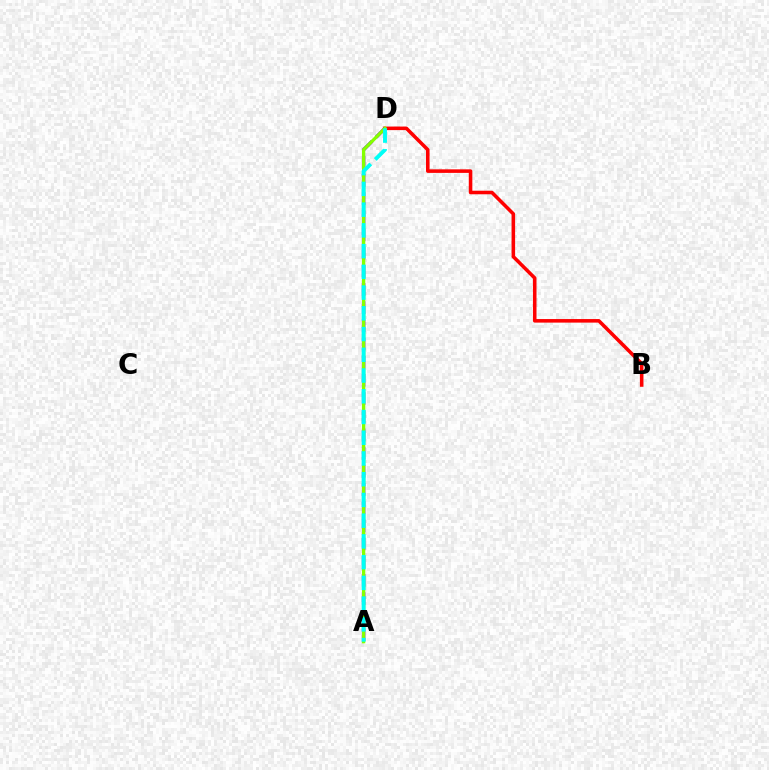{('A', 'D'): [{'color': '#7200ff', 'line_style': 'dashed', 'thickness': 2.47}, {'color': '#84ff00', 'line_style': 'solid', 'thickness': 2.38}, {'color': '#00fff6', 'line_style': 'dashed', 'thickness': 2.82}], ('B', 'D'): [{'color': '#ff0000', 'line_style': 'solid', 'thickness': 2.56}]}